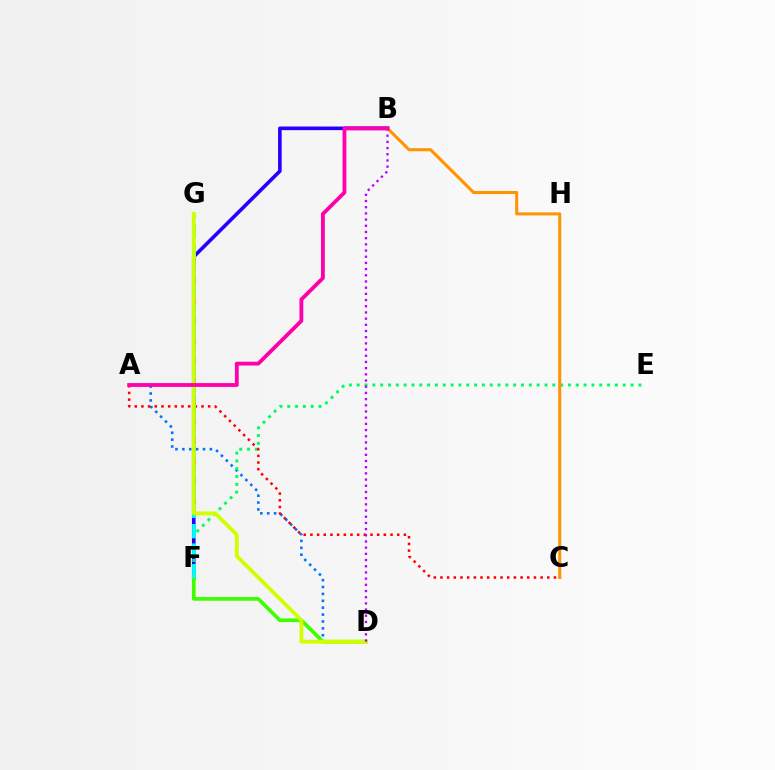{('A', 'D'): [{'color': '#0074ff', 'line_style': 'dotted', 'thickness': 1.87}], ('B', 'F'): [{'color': '#2500ff', 'line_style': 'solid', 'thickness': 2.6}], ('D', 'F'): [{'color': '#3dff00', 'line_style': 'solid', 'thickness': 2.65}], ('E', 'F'): [{'color': '#00ff5c', 'line_style': 'dotted', 'thickness': 2.13}], ('A', 'C'): [{'color': '#ff0000', 'line_style': 'dotted', 'thickness': 1.81}], ('F', 'G'): [{'color': '#00fff6', 'line_style': 'dashed', 'thickness': 2.72}], ('D', 'G'): [{'color': '#d1ff00', 'line_style': 'solid', 'thickness': 2.74}], ('B', 'C'): [{'color': '#ff9400', 'line_style': 'solid', 'thickness': 2.21}], ('B', 'D'): [{'color': '#b900ff', 'line_style': 'dotted', 'thickness': 1.68}], ('A', 'B'): [{'color': '#ff00ac', 'line_style': 'solid', 'thickness': 2.75}]}